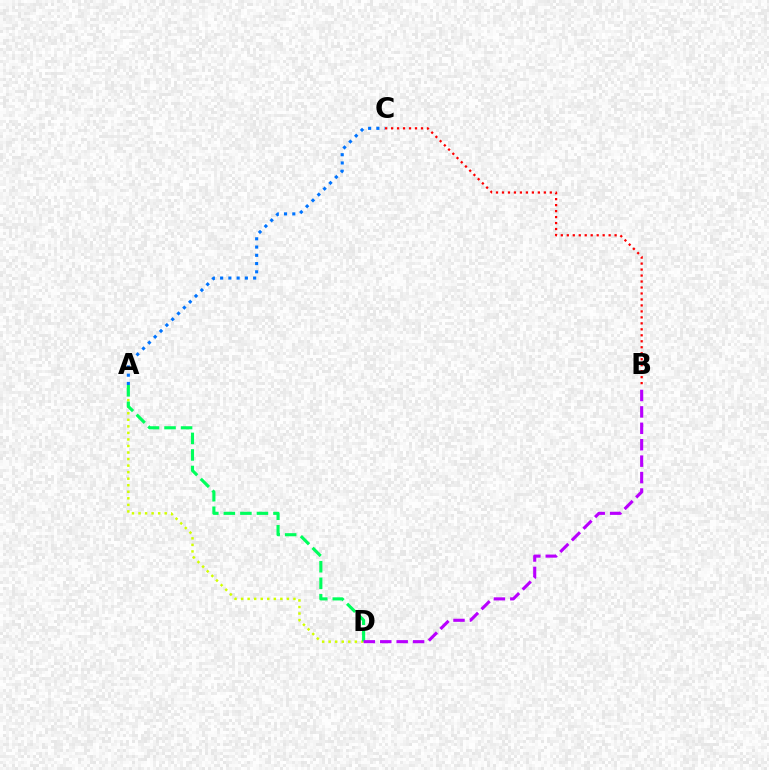{('A', 'C'): [{'color': '#0074ff', 'line_style': 'dotted', 'thickness': 2.24}], ('A', 'D'): [{'color': '#d1ff00', 'line_style': 'dotted', 'thickness': 1.78}, {'color': '#00ff5c', 'line_style': 'dashed', 'thickness': 2.25}], ('B', 'D'): [{'color': '#b900ff', 'line_style': 'dashed', 'thickness': 2.23}], ('B', 'C'): [{'color': '#ff0000', 'line_style': 'dotted', 'thickness': 1.62}]}